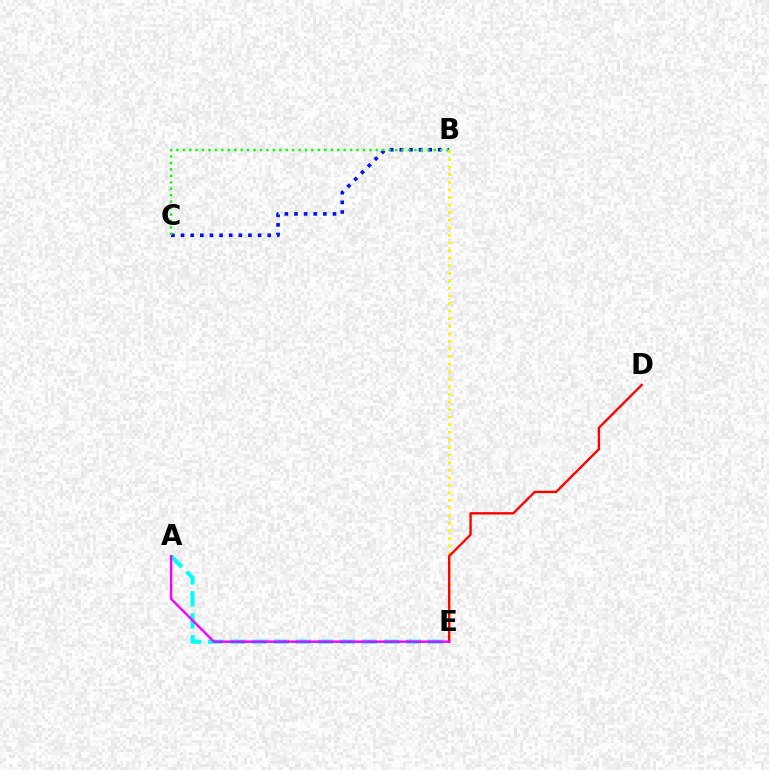{('A', 'E'): [{'color': '#00fff6', 'line_style': 'dashed', 'thickness': 2.98}, {'color': '#ee00ff', 'line_style': 'solid', 'thickness': 1.74}], ('B', 'C'): [{'color': '#0010ff', 'line_style': 'dotted', 'thickness': 2.62}, {'color': '#08ff00', 'line_style': 'dotted', 'thickness': 1.75}], ('B', 'E'): [{'color': '#fcf500', 'line_style': 'dotted', 'thickness': 2.06}], ('D', 'E'): [{'color': '#ff0000', 'line_style': 'solid', 'thickness': 1.72}]}